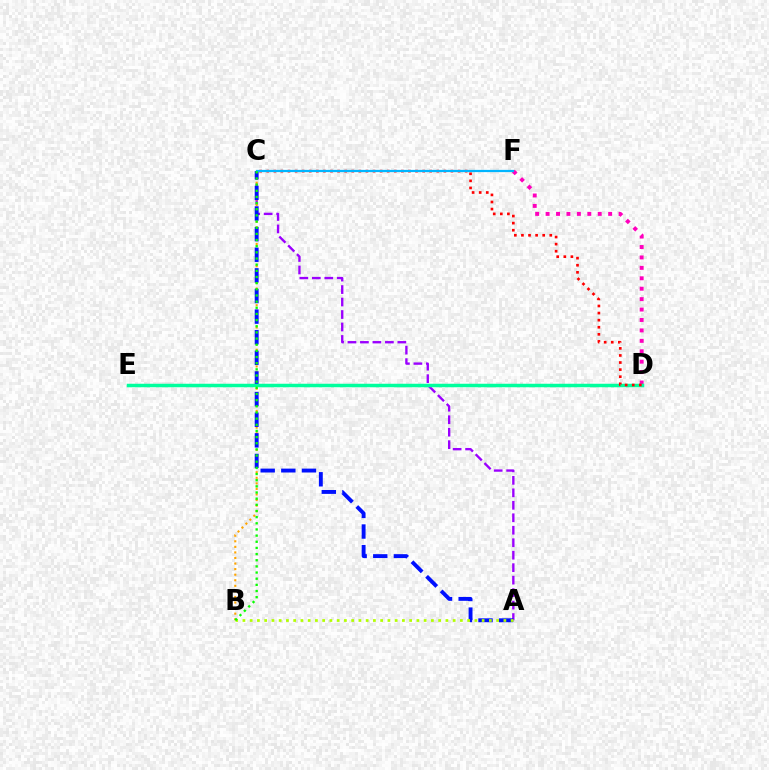{('A', 'C'): [{'color': '#9b00ff', 'line_style': 'dashed', 'thickness': 1.69}, {'color': '#0010ff', 'line_style': 'dashed', 'thickness': 2.8}], ('B', 'C'): [{'color': '#ffa500', 'line_style': 'dotted', 'thickness': 1.51}, {'color': '#08ff00', 'line_style': 'dotted', 'thickness': 1.67}], ('D', 'F'): [{'color': '#ff00bd', 'line_style': 'dotted', 'thickness': 2.83}], ('D', 'E'): [{'color': '#00ff9d', 'line_style': 'solid', 'thickness': 2.51}], ('C', 'D'): [{'color': '#ff0000', 'line_style': 'dotted', 'thickness': 1.93}], ('A', 'B'): [{'color': '#b3ff00', 'line_style': 'dotted', 'thickness': 1.97}], ('C', 'F'): [{'color': '#00b5ff', 'line_style': 'solid', 'thickness': 1.6}]}